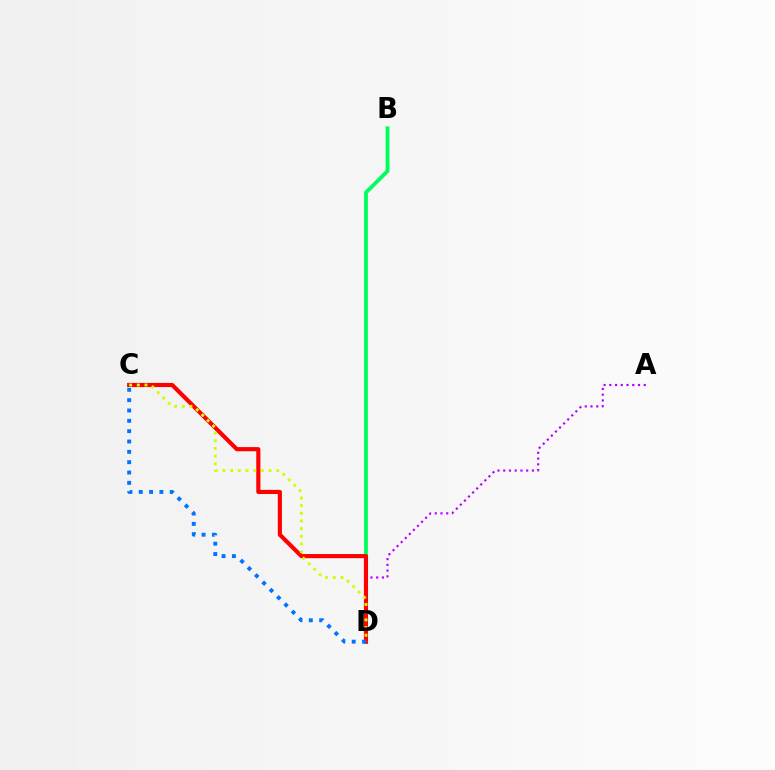{('B', 'D'): [{'color': '#00ff5c', 'line_style': 'solid', 'thickness': 2.76}], ('A', 'D'): [{'color': '#b900ff', 'line_style': 'dotted', 'thickness': 1.56}], ('C', 'D'): [{'color': '#ff0000', 'line_style': 'solid', 'thickness': 2.98}, {'color': '#d1ff00', 'line_style': 'dotted', 'thickness': 2.09}, {'color': '#0074ff', 'line_style': 'dotted', 'thickness': 2.81}]}